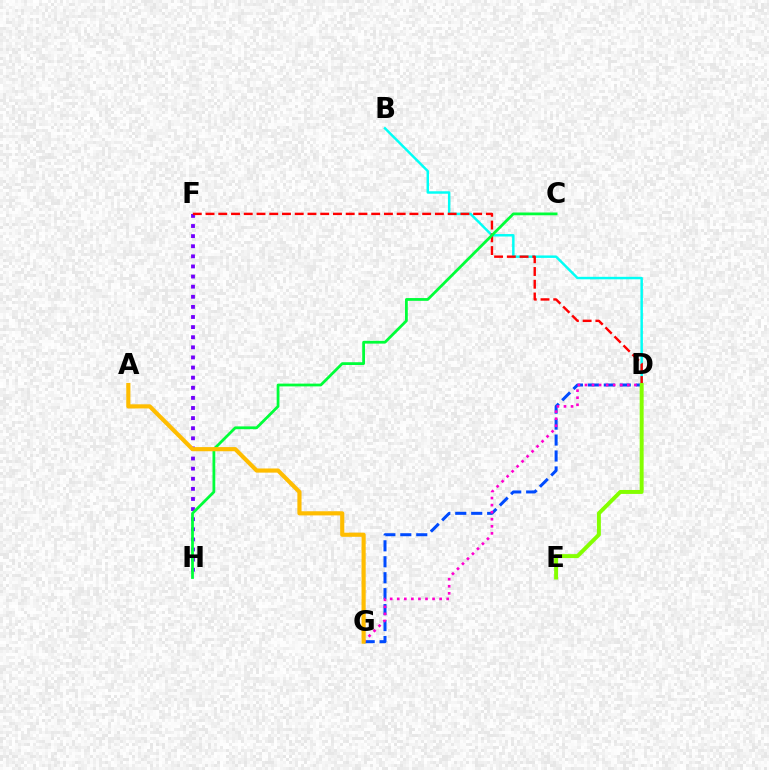{('D', 'G'): [{'color': '#004bff', 'line_style': 'dashed', 'thickness': 2.17}, {'color': '#ff00cf', 'line_style': 'dotted', 'thickness': 1.92}], ('F', 'H'): [{'color': '#7200ff', 'line_style': 'dotted', 'thickness': 2.75}], ('B', 'D'): [{'color': '#00fff6', 'line_style': 'solid', 'thickness': 1.77}], ('D', 'F'): [{'color': '#ff0000', 'line_style': 'dashed', 'thickness': 1.73}], ('C', 'H'): [{'color': '#00ff39', 'line_style': 'solid', 'thickness': 2.0}], ('D', 'E'): [{'color': '#84ff00', 'line_style': 'solid', 'thickness': 2.85}], ('A', 'G'): [{'color': '#ffbd00', 'line_style': 'solid', 'thickness': 2.99}]}